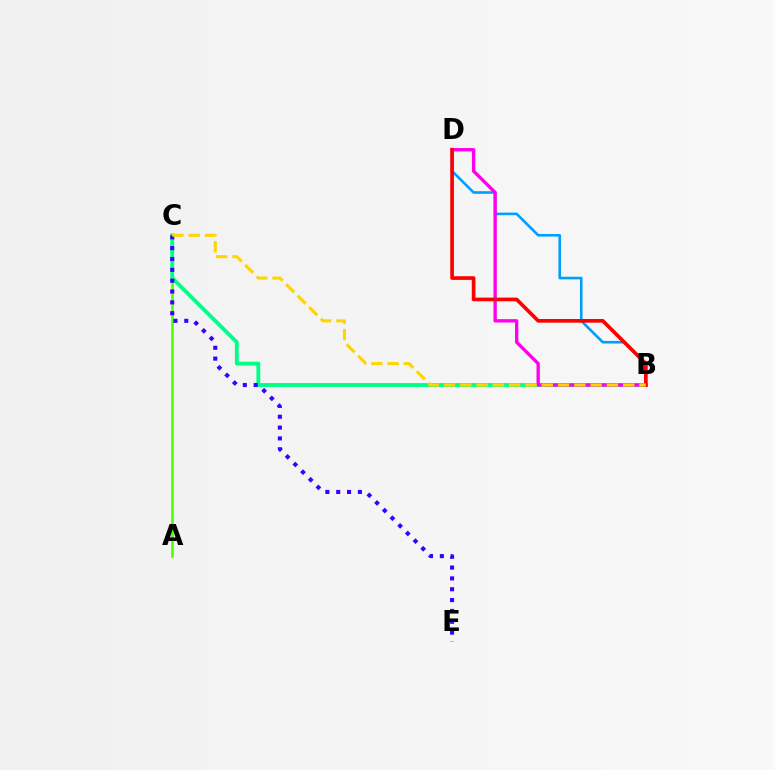{('A', 'C'): [{'color': '#4fff00', 'line_style': 'solid', 'thickness': 1.86}], ('B', 'C'): [{'color': '#00ff86', 'line_style': 'solid', 'thickness': 2.77}, {'color': '#ffd500', 'line_style': 'dashed', 'thickness': 2.21}], ('B', 'D'): [{'color': '#009eff', 'line_style': 'solid', 'thickness': 1.88}, {'color': '#ff00ed', 'line_style': 'solid', 'thickness': 2.41}, {'color': '#ff0000', 'line_style': 'solid', 'thickness': 2.65}], ('C', 'E'): [{'color': '#3700ff', 'line_style': 'dotted', 'thickness': 2.95}]}